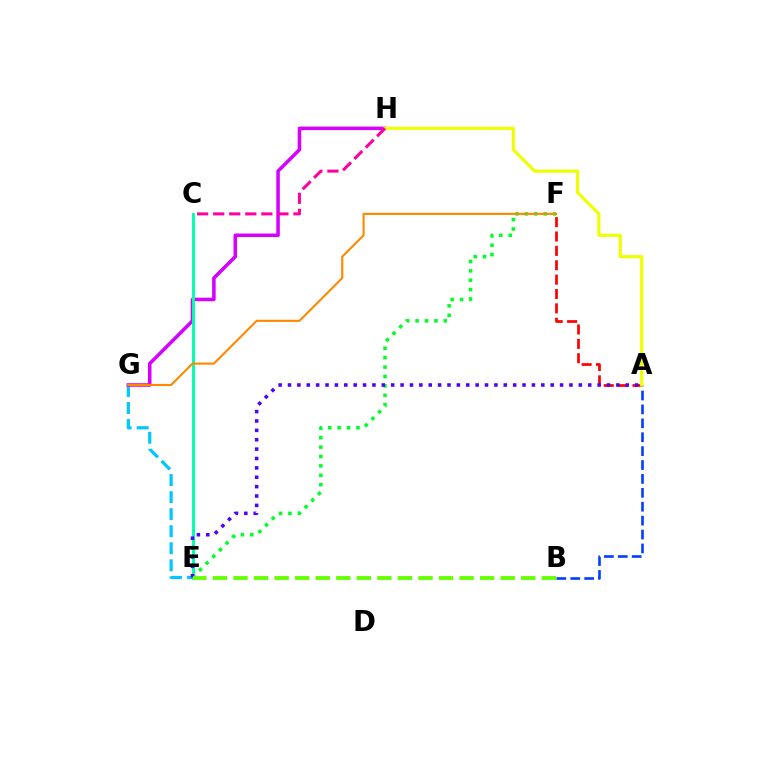{('E', 'F'): [{'color': '#00ff27', 'line_style': 'dotted', 'thickness': 2.55}], ('E', 'G'): [{'color': '#00c7ff', 'line_style': 'dashed', 'thickness': 2.32}], ('A', 'F'): [{'color': '#ff0000', 'line_style': 'dashed', 'thickness': 1.95}], ('G', 'H'): [{'color': '#d600ff', 'line_style': 'solid', 'thickness': 2.54}], ('C', 'E'): [{'color': '#00ffaf', 'line_style': 'solid', 'thickness': 2.12}], ('A', 'E'): [{'color': '#4f00ff', 'line_style': 'dotted', 'thickness': 2.55}], ('B', 'E'): [{'color': '#66ff00', 'line_style': 'dashed', 'thickness': 2.79}], ('A', 'B'): [{'color': '#003fff', 'line_style': 'dashed', 'thickness': 1.89}], ('F', 'G'): [{'color': '#ff8800', 'line_style': 'solid', 'thickness': 1.53}], ('A', 'H'): [{'color': '#eeff00', 'line_style': 'solid', 'thickness': 2.28}], ('C', 'H'): [{'color': '#ff00a0', 'line_style': 'dashed', 'thickness': 2.18}]}